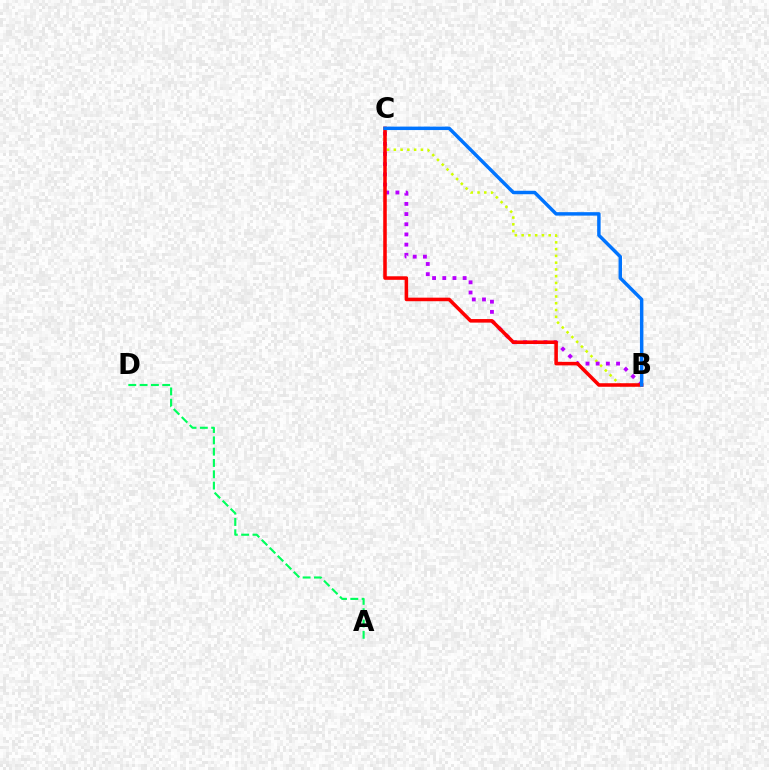{('B', 'C'): [{'color': '#d1ff00', 'line_style': 'dotted', 'thickness': 1.84}, {'color': '#b900ff', 'line_style': 'dotted', 'thickness': 2.77}, {'color': '#ff0000', 'line_style': 'solid', 'thickness': 2.56}, {'color': '#0074ff', 'line_style': 'solid', 'thickness': 2.49}], ('A', 'D'): [{'color': '#00ff5c', 'line_style': 'dashed', 'thickness': 1.54}]}